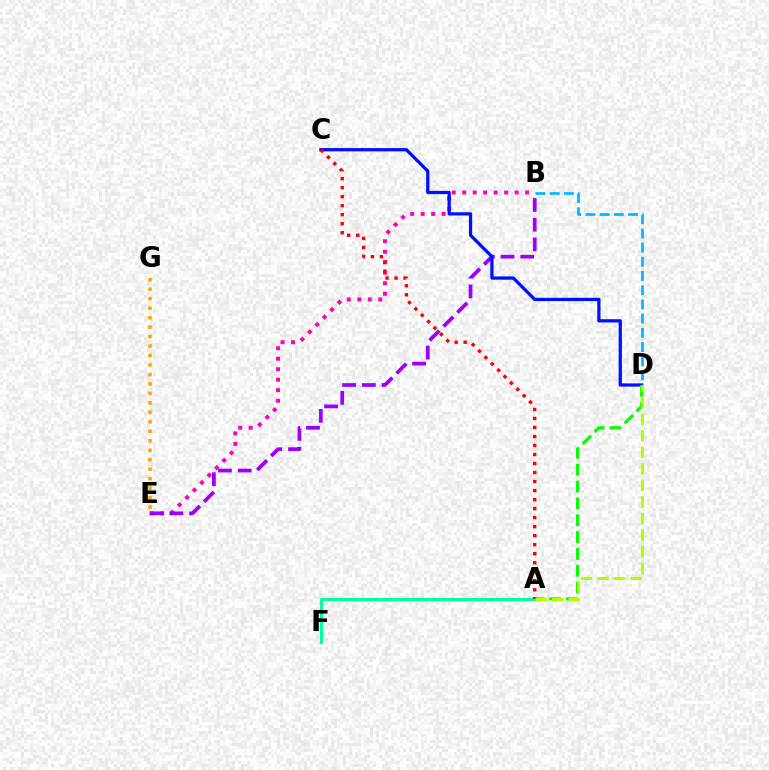{('B', 'E'): [{'color': '#ff00bd', 'line_style': 'dotted', 'thickness': 2.85}, {'color': '#9b00ff', 'line_style': 'dashed', 'thickness': 2.68}], ('A', 'F'): [{'color': '#00ff9d', 'line_style': 'solid', 'thickness': 2.21}], ('C', 'D'): [{'color': '#0010ff', 'line_style': 'solid', 'thickness': 2.34}], ('A', 'D'): [{'color': '#08ff00', 'line_style': 'dashed', 'thickness': 2.29}, {'color': '#b3ff00', 'line_style': 'dashed', 'thickness': 2.25}], ('A', 'C'): [{'color': '#ff0000', 'line_style': 'dotted', 'thickness': 2.45}], ('B', 'D'): [{'color': '#00b5ff', 'line_style': 'dashed', 'thickness': 1.93}], ('E', 'G'): [{'color': '#ffa500', 'line_style': 'dotted', 'thickness': 2.57}]}